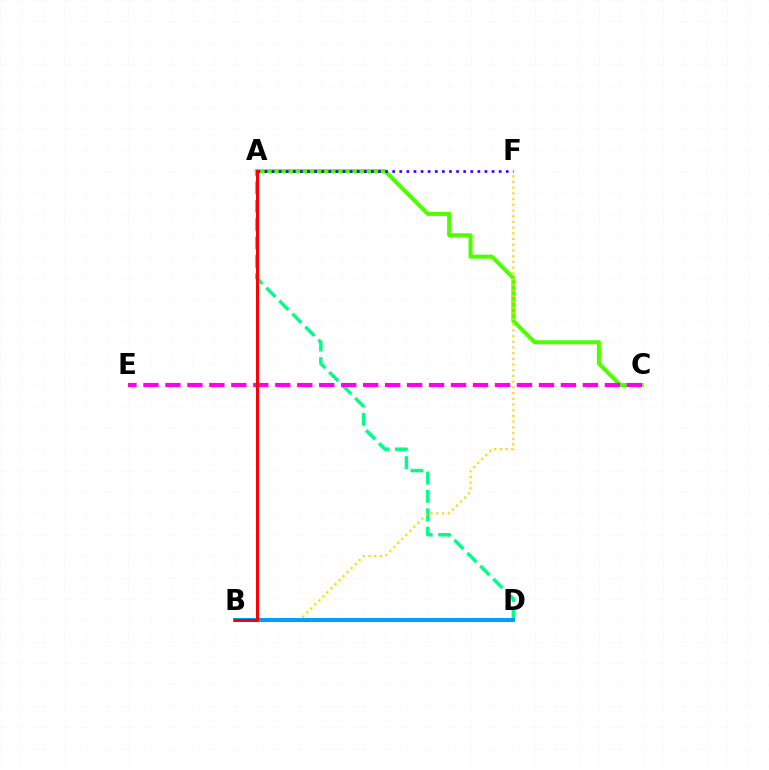{('A', 'D'): [{'color': '#00ff86', 'line_style': 'dashed', 'thickness': 2.5}], ('A', 'C'): [{'color': '#4fff00', 'line_style': 'solid', 'thickness': 2.92}], ('B', 'F'): [{'color': '#ffd500', 'line_style': 'dotted', 'thickness': 1.55}], ('A', 'F'): [{'color': '#3700ff', 'line_style': 'dotted', 'thickness': 1.93}], ('B', 'D'): [{'color': '#009eff', 'line_style': 'solid', 'thickness': 2.88}], ('C', 'E'): [{'color': '#ff00ed', 'line_style': 'dashed', 'thickness': 2.98}], ('A', 'B'): [{'color': '#ff0000', 'line_style': 'solid', 'thickness': 2.17}]}